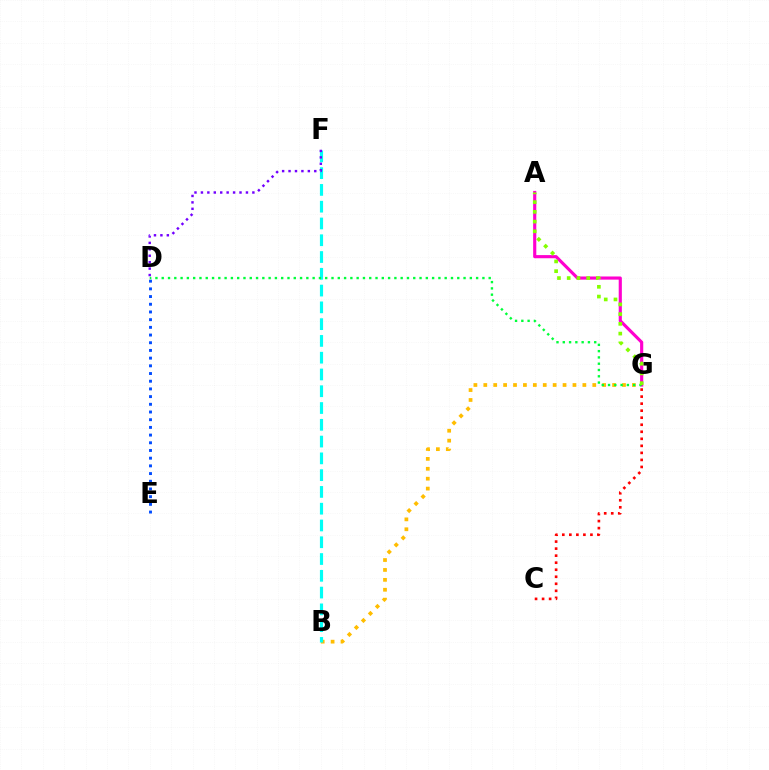{('B', 'G'): [{'color': '#ffbd00', 'line_style': 'dotted', 'thickness': 2.69}], ('D', 'E'): [{'color': '#004bff', 'line_style': 'dotted', 'thickness': 2.09}], ('B', 'F'): [{'color': '#00fff6', 'line_style': 'dashed', 'thickness': 2.28}], ('D', 'F'): [{'color': '#7200ff', 'line_style': 'dotted', 'thickness': 1.75}], ('A', 'G'): [{'color': '#ff00cf', 'line_style': 'solid', 'thickness': 2.27}, {'color': '#84ff00', 'line_style': 'dotted', 'thickness': 2.65}], ('D', 'G'): [{'color': '#00ff39', 'line_style': 'dotted', 'thickness': 1.71}], ('C', 'G'): [{'color': '#ff0000', 'line_style': 'dotted', 'thickness': 1.91}]}